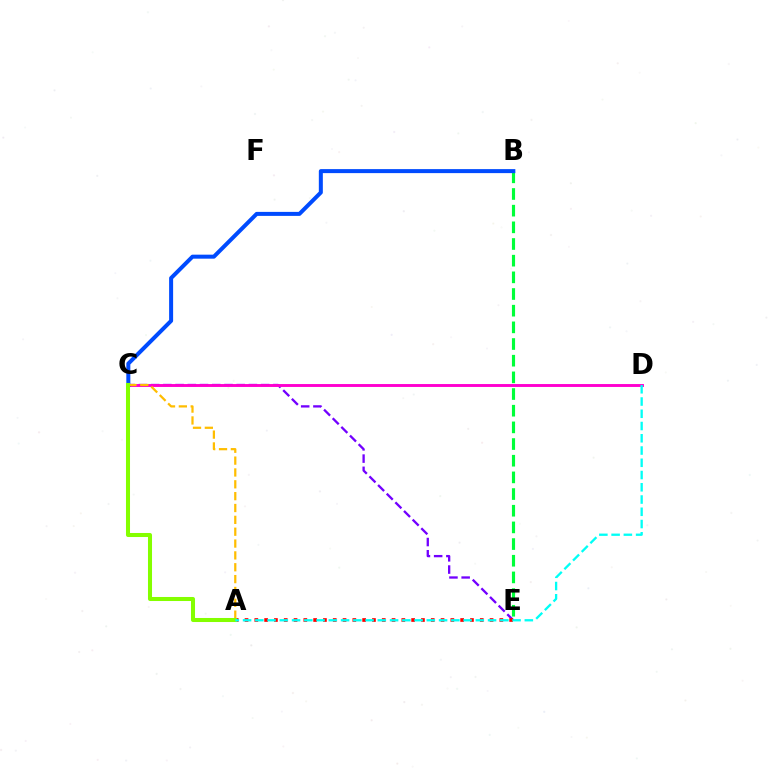{('C', 'E'): [{'color': '#7200ff', 'line_style': 'dashed', 'thickness': 1.66}], ('B', 'E'): [{'color': '#00ff39', 'line_style': 'dashed', 'thickness': 2.26}], ('C', 'D'): [{'color': '#ff00cf', 'line_style': 'solid', 'thickness': 2.09}], ('B', 'C'): [{'color': '#004bff', 'line_style': 'solid', 'thickness': 2.89}], ('A', 'E'): [{'color': '#ff0000', 'line_style': 'dotted', 'thickness': 2.66}], ('A', 'C'): [{'color': '#ffbd00', 'line_style': 'dashed', 'thickness': 1.61}, {'color': '#84ff00', 'line_style': 'solid', 'thickness': 2.91}], ('A', 'D'): [{'color': '#00fff6', 'line_style': 'dashed', 'thickness': 1.66}]}